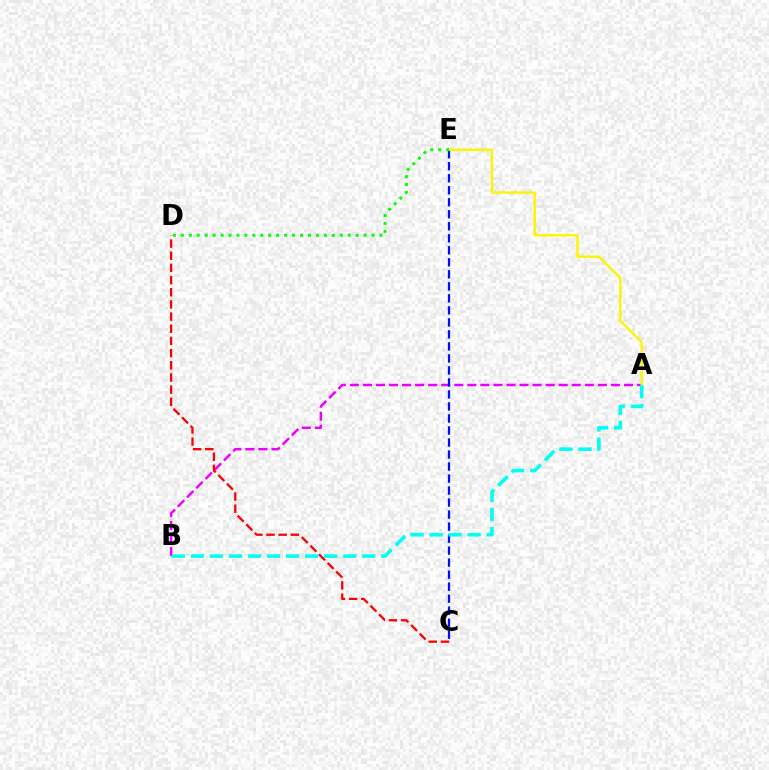{('A', 'B'): [{'color': '#ee00ff', 'line_style': 'dashed', 'thickness': 1.77}, {'color': '#00fff6', 'line_style': 'dashed', 'thickness': 2.59}], ('C', 'E'): [{'color': '#0010ff', 'line_style': 'dashed', 'thickness': 1.63}], ('A', 'E'): [{'color': '#fcf500', 'line_style': 'solid', 'thickness': 1.74}], ('C', 'D'): [{'color': '#ff0000', 'line_style': 'dashed', 'thickness': 1.65}], ('D', 'E'): [{'color': '#08ff00', 'line_style': 'dotted', 'thickness': 2.16}]}